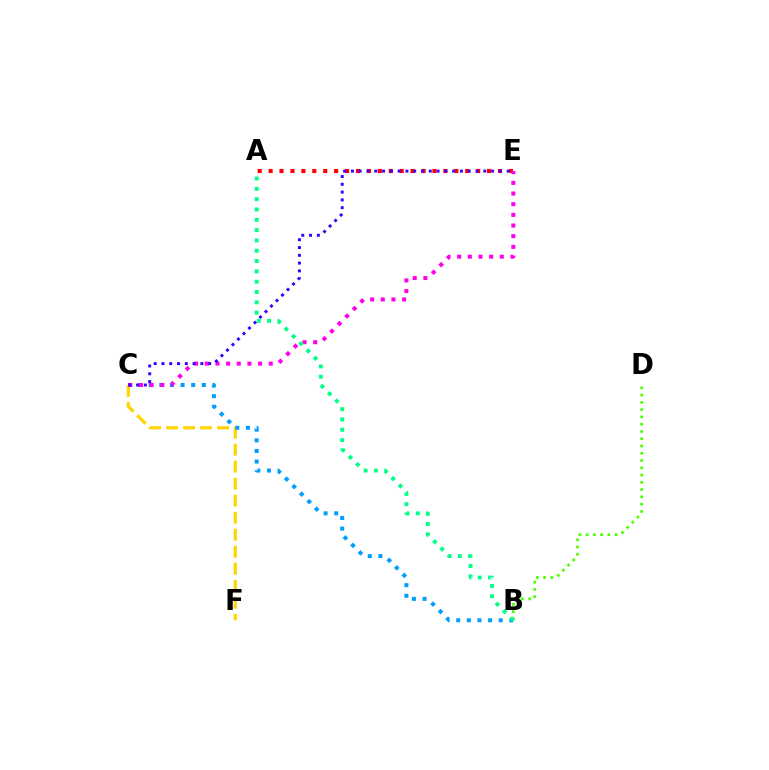{('B', 'D'): [{'color': '#4fff00', 'line_style': 'dotted', 'thickness': 1.97}], ('C', 'F'): [{'color': '#ffd500', 'line_style': 'dashed', 'thickness': 2.31}], ('A', 'E'): [{'color': '#ff0000', 'line_style': 'dotted', 'thickness': 2.97}], ('B', 'C'): [{'color': '#009eff', 'line_style': 'dotted', 'thickness': 2.89}], ('C', 'E'): [{'color': '#ff00ed', 'line_style': 'dotted', 'thickness': 2.9}, {'color': '#3700ff', 'line_style': 'dotted', 'thickness': 2.12}], ('A', 'B'): [{'color': '#00ff86', 'line_style': 'dotted', 'thickness': 2.8}]}